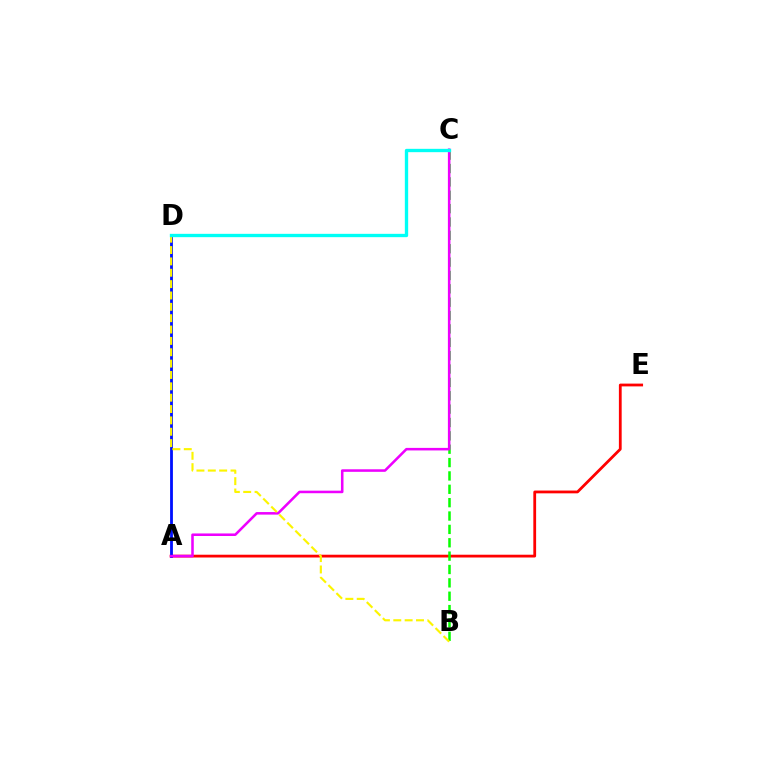{('A', 'E'): [{'color': '#ff0000', 'line_style': 'solid', 'thickness': 2.0}], ('A', 'D'): [{'color': '#0010ff', 'line_style': 'solid', 'thickness': 2.02}], ('B', 'C'): [{'color': '#08ff00', 'line_style': 'dashed', 'thickness': 1.82}], ('A', 'C'): [{'color': '#ee00ff', 'line_style': 'solid', 'thickness': 1.84}], ('B', 'D'): [{'color': '#fcf500', 'line_style': 'dashed', 'thickness': 1.54}], ('C', 'D'): [{'color': '#00fff6', 'line_style': 'solid', 'thickness': 2.4}]}